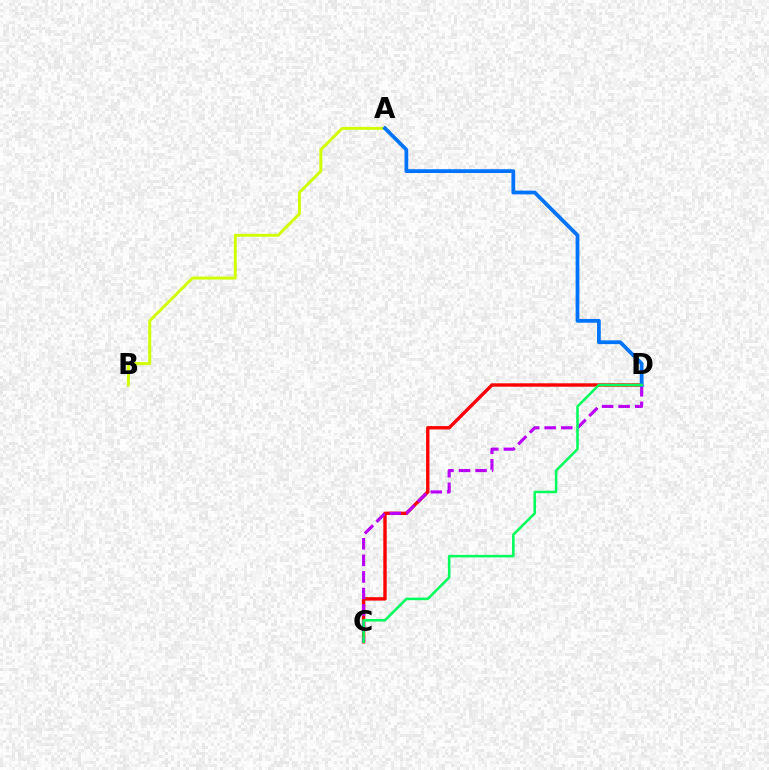{('C', 'D'): [{'color': '#ff0000', 'line_style': 'solid', 'thickness': 2.44}, {'color': '#b900ff', 'line_style': 'dashed', 'thickness': 2.25}, {'color': '#00ff5c', 'line_style': 'solid', 'thickness': 1.84}], ('A', 'B'): [{'color': '#d1ff00', 'line_style': 'solid', 'thickness': 2.13}], ('A', 'D'): [{'color': '#0074ff', 'line_style': 'solid', 'thickness': 2.71}]}